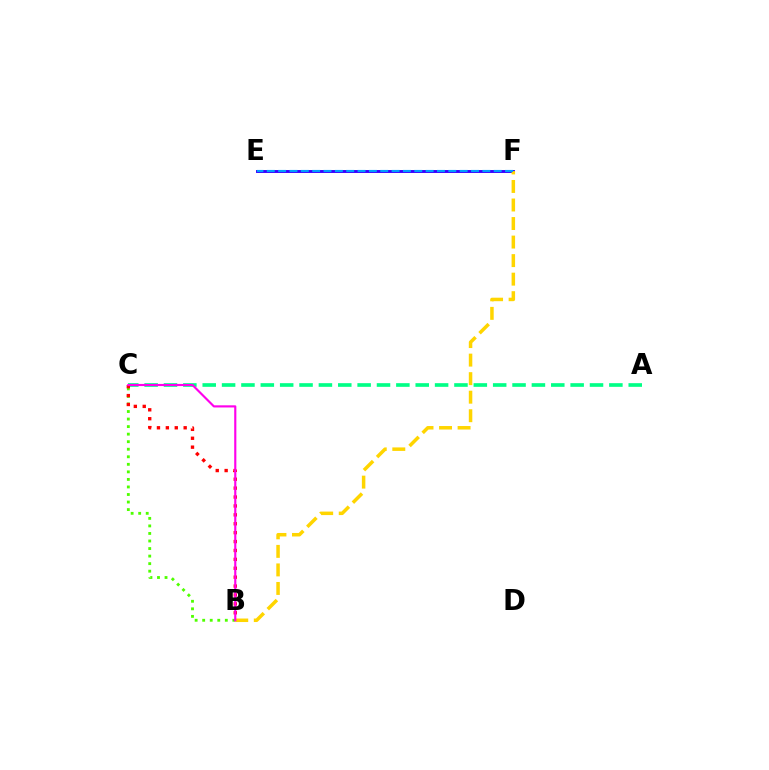{('B', 'C'): [{'color': '#4fff00', 'line_style': 'dotted', 'thickness': 2.05}, {'color': '#ff0000', 'line_style': 'dotted', 'thickness': 2.42}, {'color': '#ff00ed', 'line_style': 'solid', 'thickness': 1.55}], ('E', 'F'): [{'color': '#3700ff', 'line_style': 'solid', 'thickness': 2.1}, {'color': '#009eff', 'line_style': 'dashed', 'thickness': 1.54}], ('A', 'C'): [{'color': '#00ff86', 'line_style': 'dashed', 'thickness': 2.63}], ('B', 'F'): [{'color': '#ffd500', 'line_style': 'dashed', 'thickness': 2.52}]}